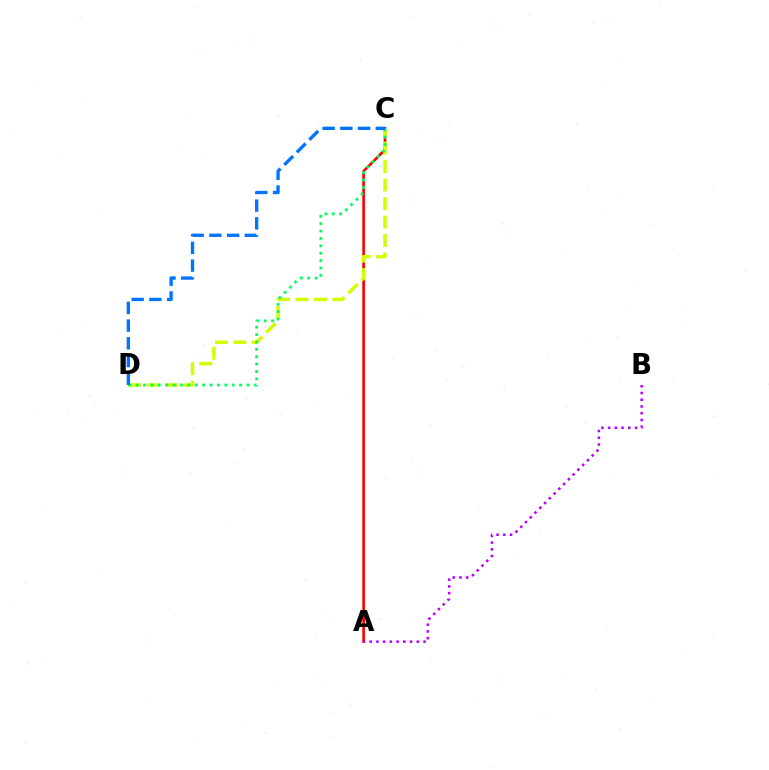{('A', 'C'): [{'color': '#ff0000', 'line_style': 'solid', 'thickness': 1.91}], ('C', 'D'): [{'color': '#d1ff00', 'line_style': 'dashed', 'thickness': 2.51}, {'color': '#00ff5c', 'line_style': 'dotted', 'thickness': 2.01}, {'color': '#0074ff', 'line_style': 'dashed', 'thickness': 2.41}], ('A', 'B'): [{'color': '#b900ff', 'line_style': 'dotted', 'thickness': 1.83}]}